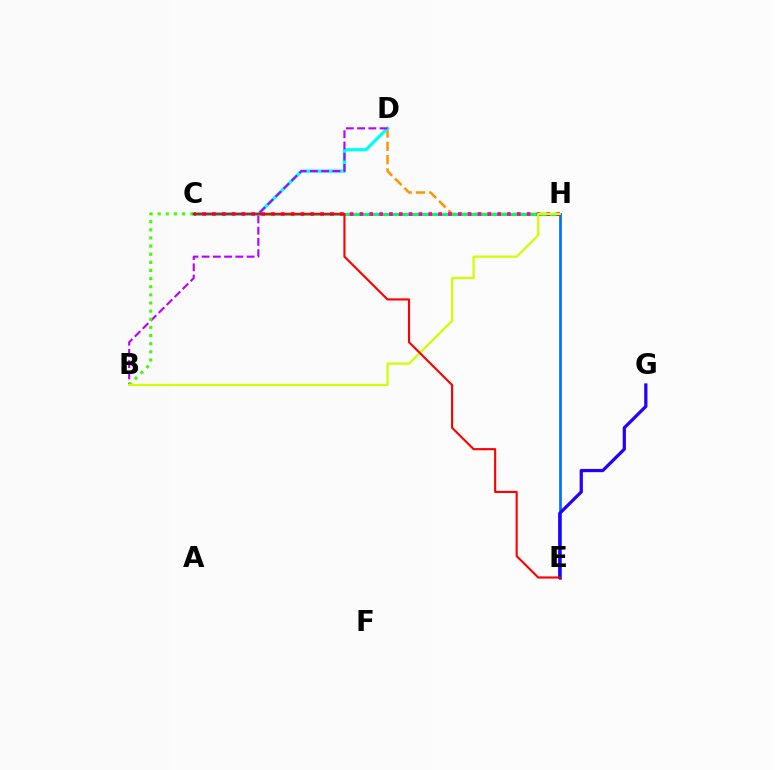{('D', 'H'): [{'color': '#ff9400', 'line_style': 'dashed', 'thickness': 1.81}], ('C', 'H'): [{'color': '#00ff5c', 'line_style': 'solid', 'thickness': 2.17}, {'color': '#ff00ac', 'line_style': 'dotted', 'thickness': 2.67}], ('C', 'D'): [{'color': '#00fff6', 'line_style': 'solid', 'thickness': 2.35}], ('E', 'H'): [{'color': '#0074ff', 'line_style': 'solid', 'thickness': 1.98}], ('E', 'G'): [{'color': '#2500ff', 'line_style': 'solid', 'thickness': 2.33}], ('B', 'D'): [{'color': '#b900ff', 'line_style': 'dashed', 'thickness': 1.53}], ('B', 'C'): [{'color': '#3dff00', 'line_style': 'dotted', 'thickness': 2.21}], ('B', 'H'): [{'color': '#d1ff00', 'line_style': 'solid', 'thickness': 1.62}], ('C', 'E'): [{'color': '#ff0000', 'line_style': 'solid', 'thickness': 1.53}]}